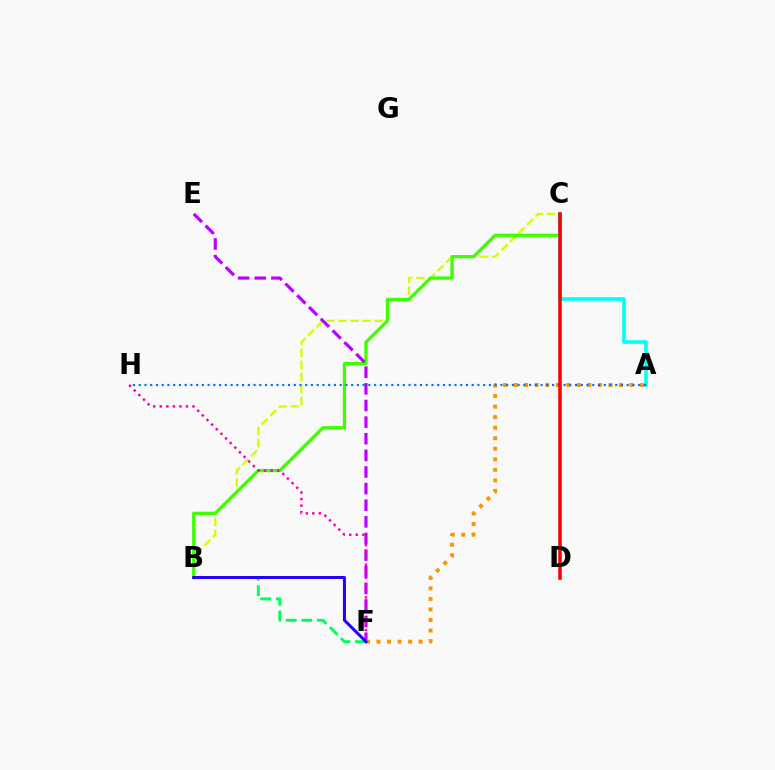{('B', 'C'): [{'color': '#d1ff00', 'line_style': 'dashed', 'thickness': 1.64}, {'color': '#3dff00', 'line_style': 'solid', 'thickness': 2.37}], ('E', 'F'): [{'color': '#b900ff', 'line_style': 'dashed', 'thickness': 2.26}], ('A', 'C'): [{'color': '#00fff6', 'line_style': 'solid', 'thickness': 2.6}], ('F', 'H'): [{'color': '#ff00ac', 'line_style': 'dotted', 'thickness': 1.78}], ('A', 'F'): [{'color': '#ff9400', 'line_style': 'dotted', 'thickness': 2.86}], ('B', 'F'): [{'color': '#00ff5c', 'line_style': 'dashed', 'thickness': 2.12}, {'color': '#2500ff', 'line_style': 'solid', 'thickness': 2.17}], ('A', 'H'): [{'color': '#0074ff', 'line_style': 'dotted', 'thickness': 1.56}], ('C', 'D'): [{'color': '#ff0000', 'line_style': 'solid', 'thickness': 2.54}]}